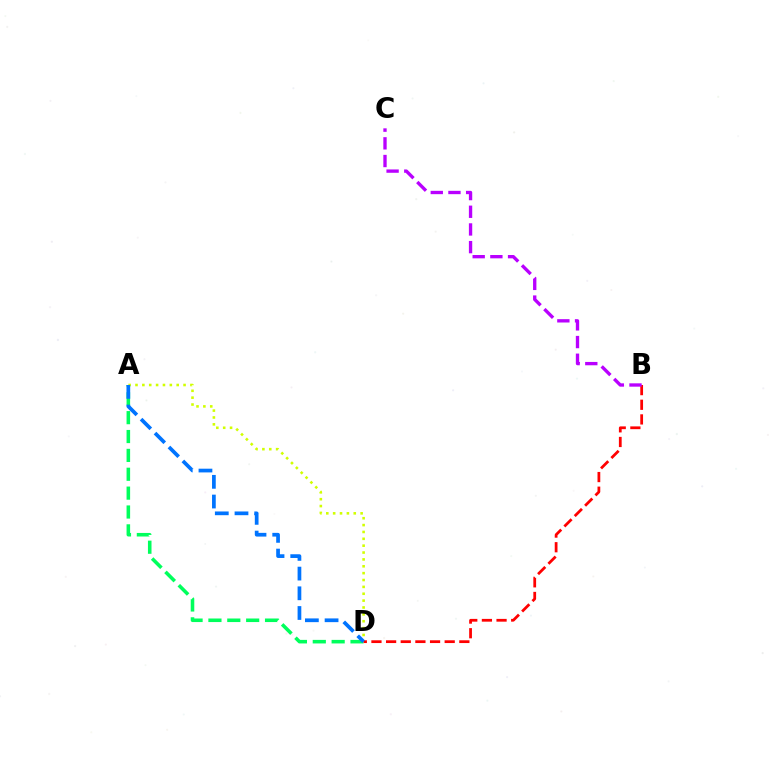{('A', 'D'): [{'color': '#00ff5c', 'line_style': 'dashed', 'thickness': 2.56}, {'color': '#d1ff00', 'line_style': 'dotted', 'thickness': 1.87}, {'color': '#0074ff', 'line_style': 'dashed', 'thickness': 2.68}], ('B', 'D'): [{'color': '#ff0000', 'line_style': 'dashed', 'thickness': 1.99}], ('B', 'C'): [{'color': '#b900ff', 'line_style': 'dashed', 'thickness': 2.4}]}